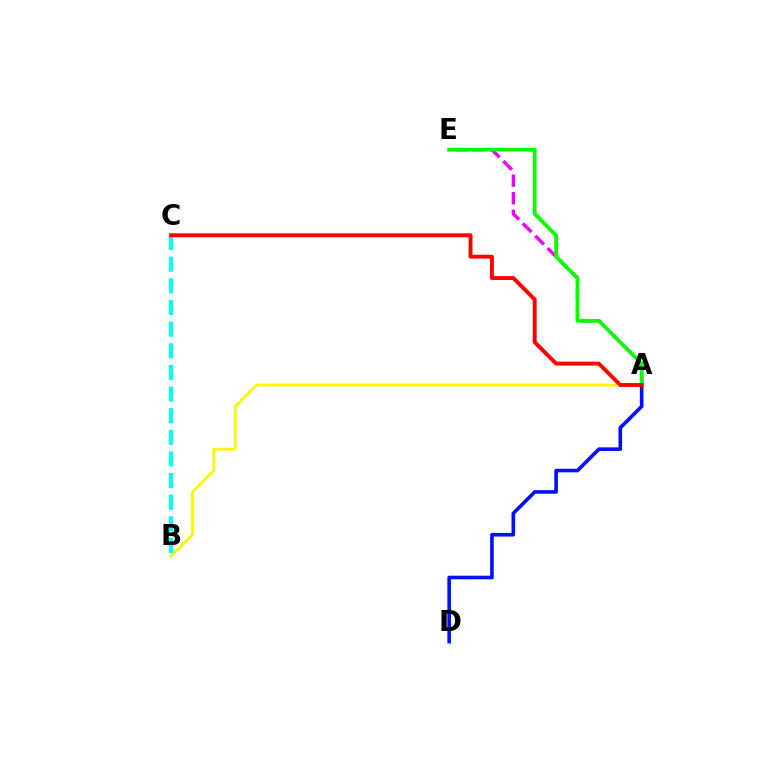{('A', 'B'): [{'color': '#fcf500', 'line_style': 'solid', 'thickness': 1.99}], ('A', 'E'): [{'color': '#ee00ff', 'line_style': 'dashed', 'thickness': 2.39}, {'color': '#08ff00', 'line_style': 'solid', 'thickness': 2.7}], ('A', 'D'): [{'color': '#0010ff', 'line_style': 'solid', 'thickness': 2.6}], ('B', 'C'): [{'color': '#00fff6', 'line_style': 'dashed', 'thickness': 2.94}], ('A', 'C'): [{'color': '#ff0000', 'line_style': 'solid', 'thickness': 2.81}]}